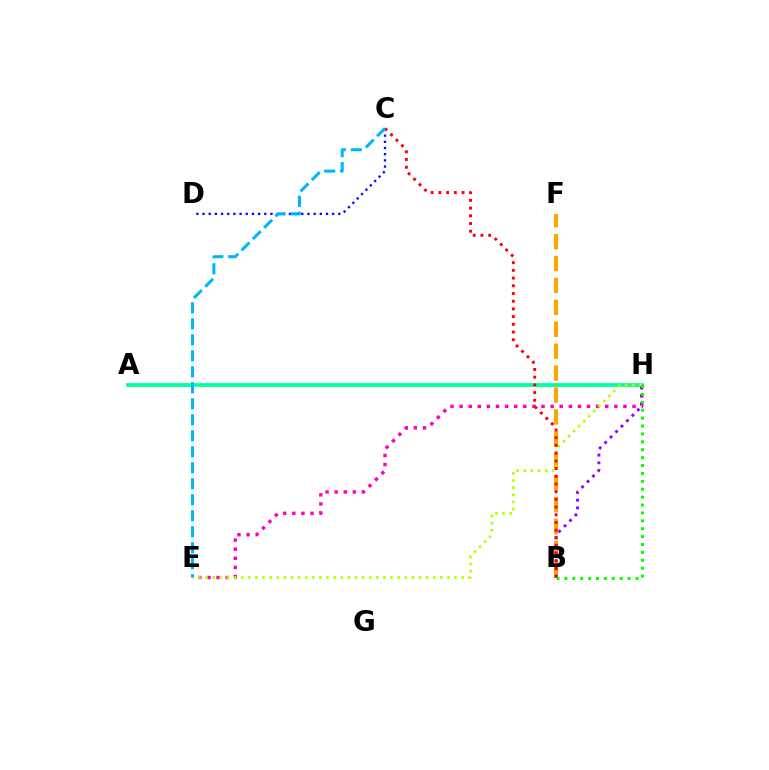{('C', 'D'): [{'color': '#0010ff', 'line_style': 'dotted', 'thickness': 1.68}], ('A', 'H'): [{'color': '#00ff9d', 'line_style': 'solid', 'thickness': 2.71}], ('B', 'F'): [{'color': '#ffa500', 'line_style': 'dashed', 'thickness': 2.98}], ('E', 'H'): [{'color': '#ff00bd', 'line_style': 'dotted', 'thickness': 2.47}, {'color': '#b3ff00', 'line_style': 'dotted', 'thickness': 1.93}], ('B', 'H'): [{'color': '#9b00ff', 'line_style': 'dotted', 'thickness': 2.09}, {'color': '#08ff00', 'line_style': 'dotted', 'thickness': 2.15}], ('B', 'C'): [{'color': '#ff0000', 'line_style': 'dotted', 'thickness': 2.1}], ('C', 'E'): [{'color': '#00b5ff', 'line_style': 'dashed', 'thickness': 2.17}]}